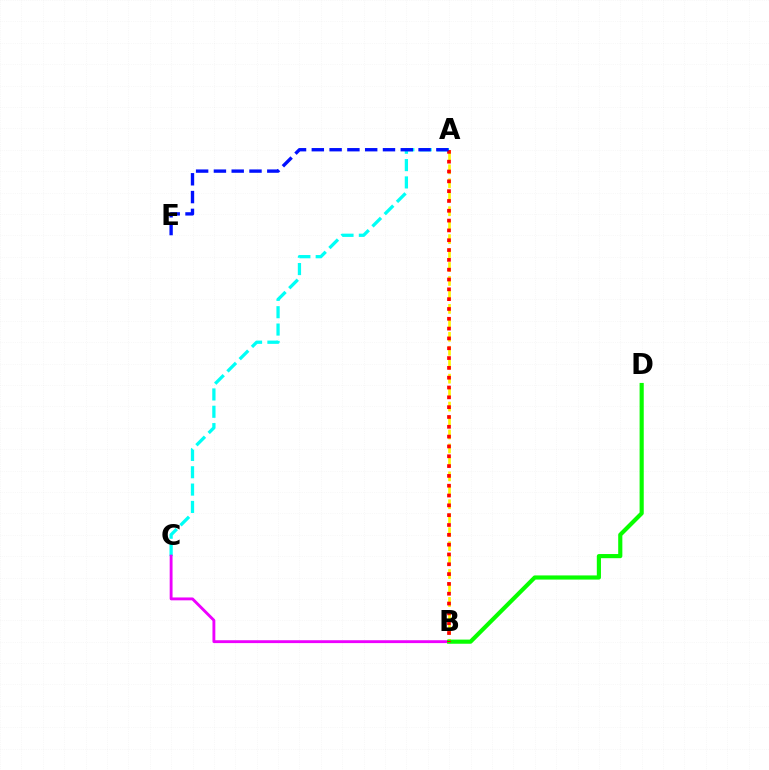{('A', 'B'): [{'color': '#fcf500', 'line_style': 'dashed', 'thickness': 1.9}, {'color': '#ff0000', 'line_style': 'dotted', 'thickness': 2.67}], ('A', 'C'): [{'color': '#00fff6', 'line_style': 'dashed', 'thickness': 2.35}], ('B', 'C'): [{'color': '#ee00ff', 'line_style': 'solid', 'thickness': 2.06}], ('B', 'D'): [{'color': '#08ff00', 'line_style': 'solid', 'thickness': 2.99}], ('A', 'E'): [{'color': '#0010ff', 'line_style': 'dashed', 'thickness': 2.42}]}